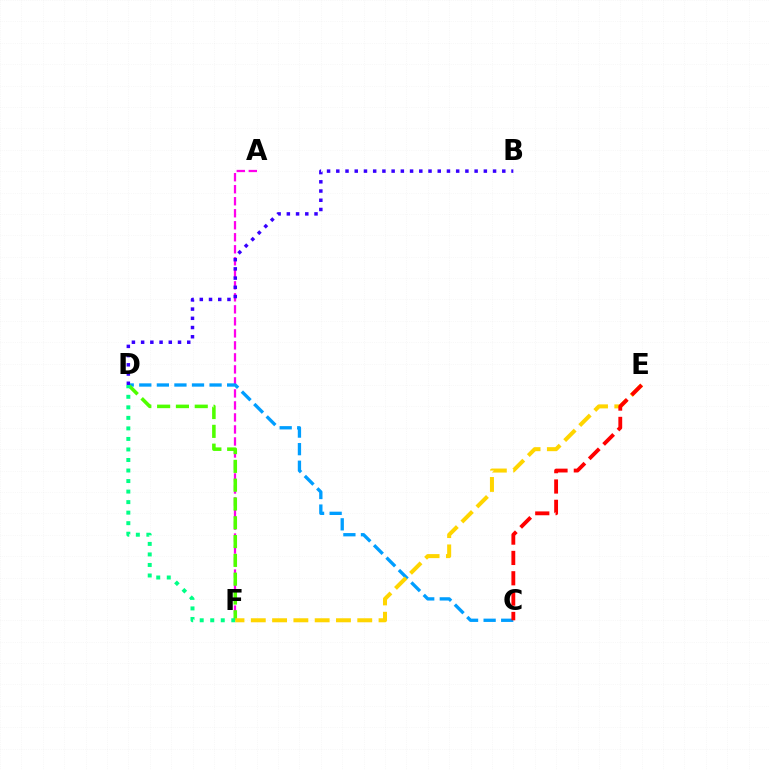{('A', 'F'): [{'color': '#ff00ed', 'line_style': 'dashed', 'thickness': 1.63}], ('C', 'D'): [{'color': '#009eff', 'line_style': 'dashed', 'thickness': 2.39}], ('D', 'F'): [{'color': '#4fff00', 'line_style': 'dashed', 'thickness': 2.55}, {'color': '#00ff86', 'line_style': 'dotted', 'thickness': 2.86}], ('E', 'F'): [{'color': '#ffd500', 'line_style': 'dashed', 'thickness': 2.89}], ('C', 'E'): [{'color': '#ff0000', 'line_style': 'dashed', 'thickness': 2.76}], ('B', 'D'): [{'color': '#3700ff', 'line_style': 'dotted', 'thickness': 2.51}]}